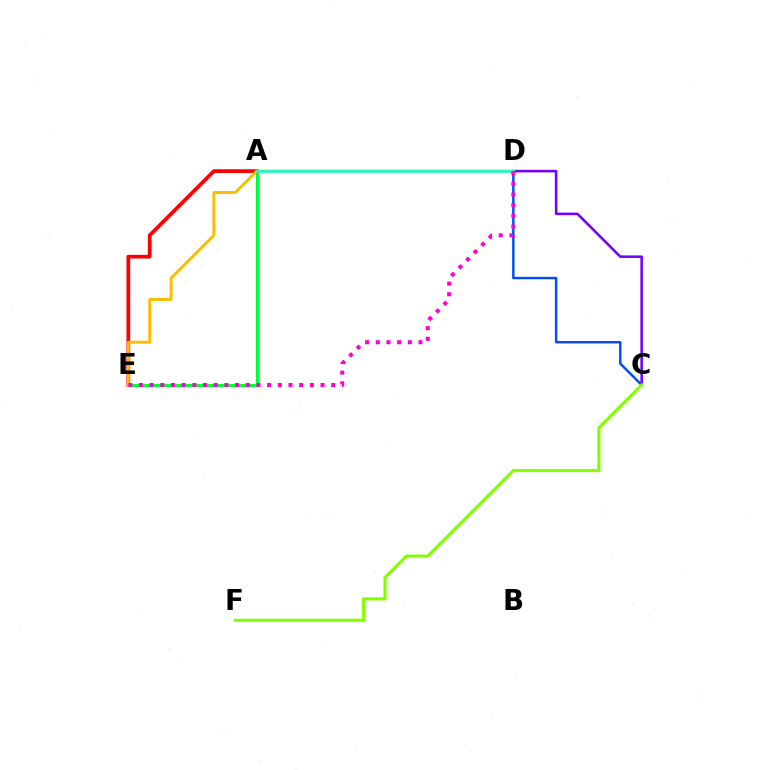{('A', 'E'): [{'color': '#ff0000', 'line_style': 'solid', 'thickness': 2.68}, {'color': '#00ff39', 'line_style': 'solid', 'thickness': 2.3}], ('C', 'D'): [{'color': '#004bff', 'line_style': 'solid', 'thickness': 1.74}, {'color': '#7200ff', 'line_style': 'solid', 'thickness': 1.83}], ('D', 'E'): [{'color': '#ffbd00', 'line_style': 'solid', 'thickness': 2.13}, {'color': '#ff00cf', 'line_style': 'dotted', 'thickness': 2.9}], ('C', 'F'): [{'color': '#84ff00', 'line_style': 'solid', 'thickness': 2.26}], ('A', 'D'): [{'color': '#00fff6', 'line_style': 'solid', 'thickness': 1.81}]}